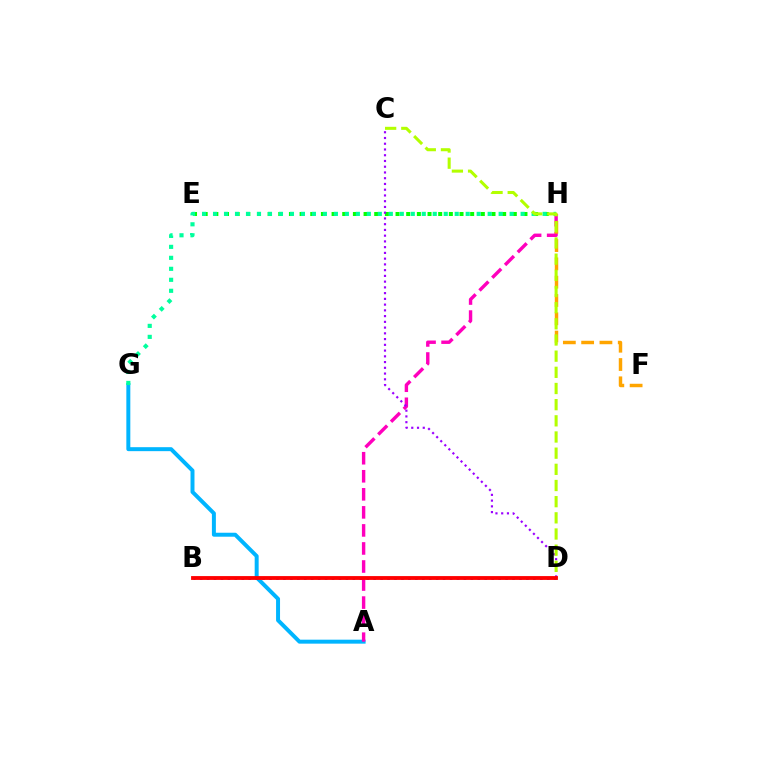{('A', 'G'): [{'color': '#00b5ff', 'line_style': 'solid', 'thickness': 2.86}], ('E', 'H'): [{'color': '#08ff00', 'line_style': 'dotted', 'thickness': 2.9}], ('A', 'H'): [{'color': '#ff00bd', 'line_style': 'dashed', 'thickness': 2.45}], ('F', 'H'): [{'color': '#ffa500', 'line_style': 'dashed', 'thickness': 2.49}], ('G', 'H'): [{'color': '#00ff9d', 'line_style': 'dotted', 'thickness': 2.98}], ('B', 'D'): [{'color': '#0010ff', 'line_style': 'dotted', 'thickness': 1.89}, {'color': '#ff0000', 'line_style': 'solid', 'thickness': 2.76}], ('C', 'D'): [{'color': '#9b00ff', 'line_style': 'dotted', 'thickness': 1.56}, {'color': '#b3ff00', 'line_style': 'dashed', 'thickness': 2.2}]}